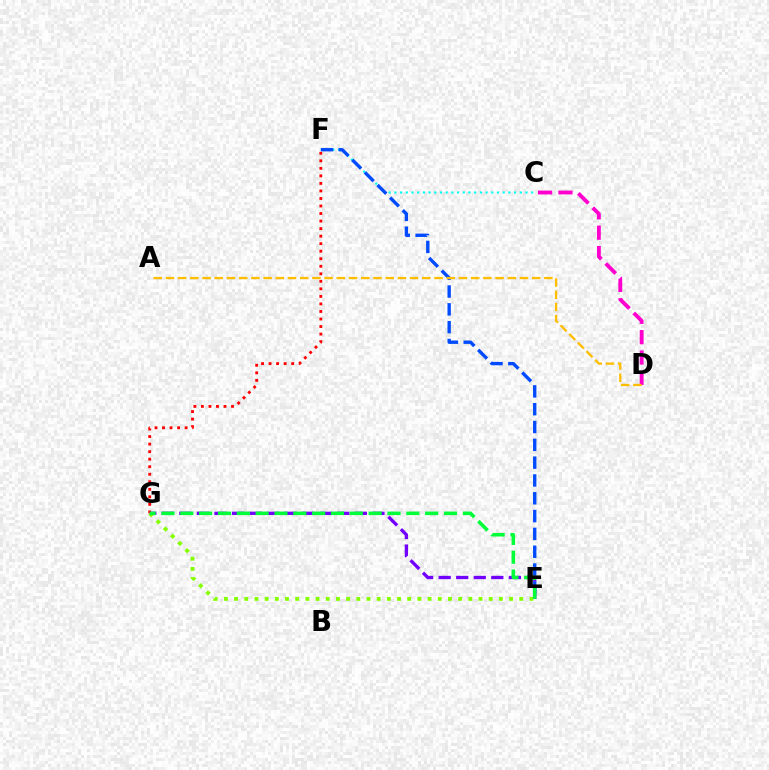{('C', 'D'): [{'color': '#ff00cf', 'line_style': 'dashed', 'thickness': 2.77}], ('F', 'G'): [{'color': '#ff0000', 'line_style': 'dotted', 'thickness': 2.05}], ('C', 'F'): [{'color': '#00fff6', 'line_style': 'dotted', 'thickness': 1.55}], ('E', 'F'): [{'color': '#004bff', 'line_style': 'dashed', 'thickness': 2.42}], ('A', 'D'): [{'color': '#ffbd00', 'line_style': 'dashed', 'thickness': 1.66}], ('E', 'G'): [{'color': '#7200ff', 'line_style': 'dashed', 'thickness': 2.38}, {'color': '#84ff00', 'line_style': 'dotted', 'thickness': 2.77}, {'color': '#00ff39', 'line_style': 'dashed', 'thickness': 2.56}]}